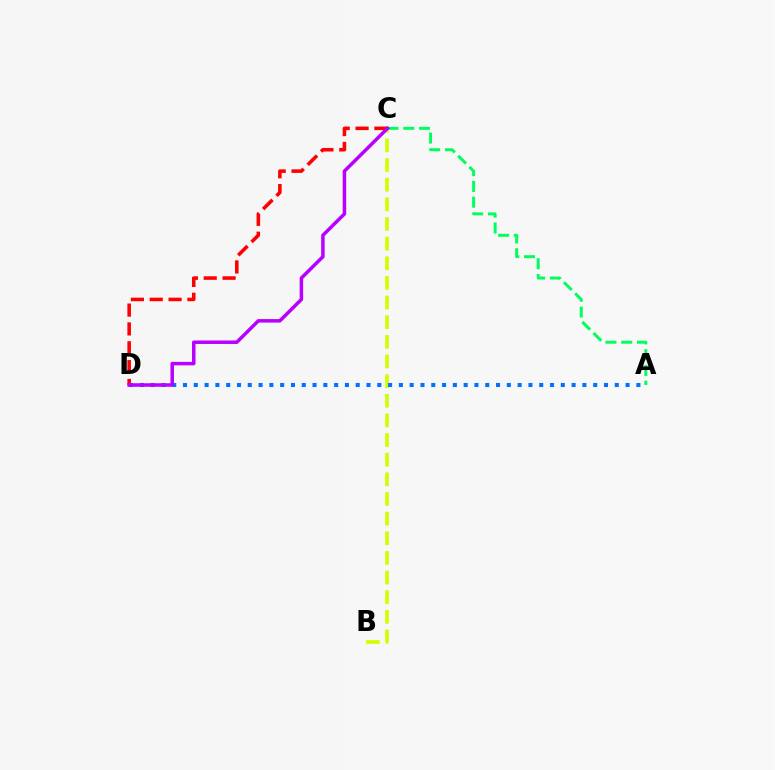{('B', 'C'): [{'color': '#d1ff00', 'line_style': 'dashed', 'thickness': 2.67}], ('A', 'C'): [{'color': '#00ff5c', 'line_style': 'dashed', 'thickness': 2.14}], ('C', 'D'): [{'color': '#ff0000', 'line_style': 'dashed', 'thickness': 2.56}, {'color': '#b900ff', 'line_style': 'solid', 'thickness': 2.52}], ('A', 'D'): [{'color': '#0074ff', 'line_style': 'dotted', 'thickness': 2.93}]}